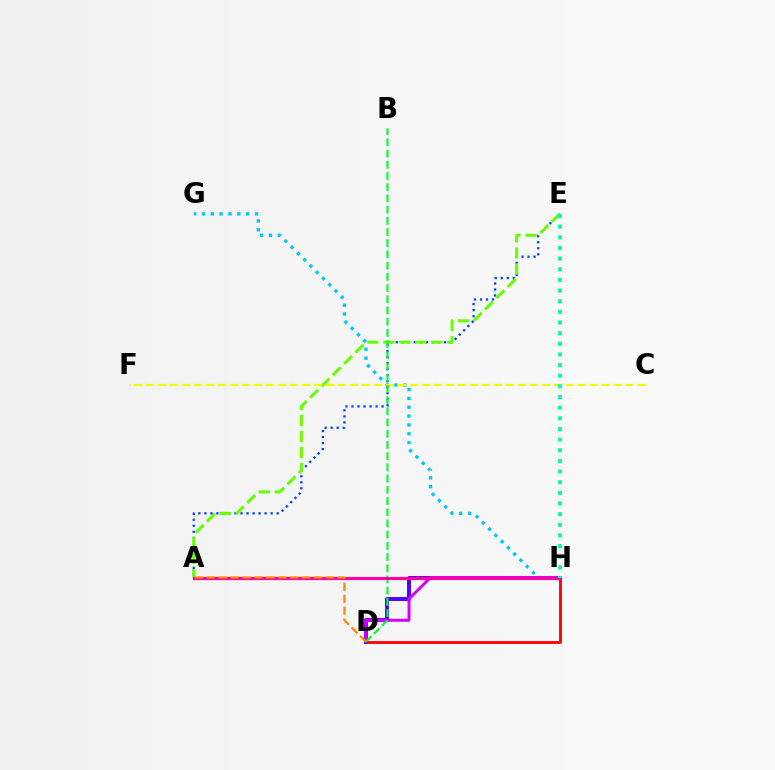{('D', 'H'): [{'color': '#ff0000', 'line_style': 'solid', 'thickness': 2.04}, {'color': '#4f00ff', 'line_style': 'solid', 'thickness': 2.83}, {'color': '#d600ff', 'line_style': 'solid', 'thickness': 2.13}], ('A', 'E'): [{'color': '#003fff', 'line_style': 'dotted', 'thickness': 1.64}, {'color': '#66ff00', 'line_style': 'dashed', 'thickness': 2.17}], ('G', 'H'): [{'color': '#00c7ff', 'line_style': 'dotted', 'thickness': 2.4}], ('C', 'F'): [{'color': '#eeff00', 'line_style': 'dashed', 'thickness': 1.63}], ('B', 'D'): [{'color': '#00ff27', 'line_style': 'dashed', 'thickness': 1.52}], ('A', 'H'): [{'color': '#ff00a0', 'line_style': 'solid', 'thickness': 2.26}], ('A', 'D'): [{'color': '#ff8800', 'line_style': 'dashed', 'thickness': 1.62}], ('E', 'H'): [{'color': '#00ffaf', 'line_style': 'dotted', 'thickness': 2.89}]}